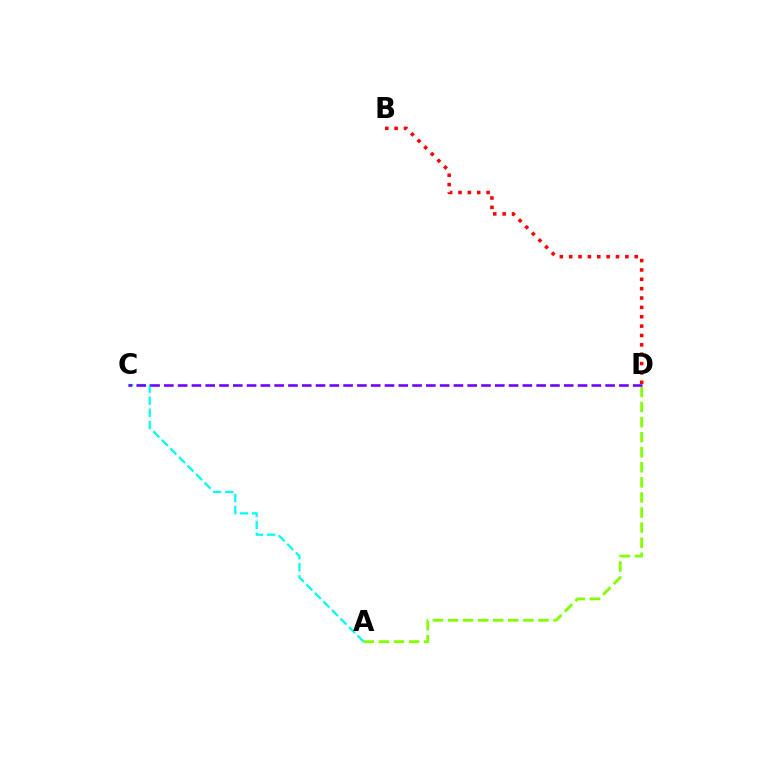{('A', 'D'): [{'color': '#84ff00', 'line_style': 'dashed', 'thickness': 2.05}], ('B', 'D'): [{'color': '#ff0000', 'line_style': 'dotted', 'thickness': 2.54}], ('A', 'C'): [{'color': '#00fff6', 'line_style': 'dashed', 'thickness': 1.64}], ('C', 'D'): [{'color': '#7200ff', 'line_style': 'dashed', 'thickness': 1.87}]}